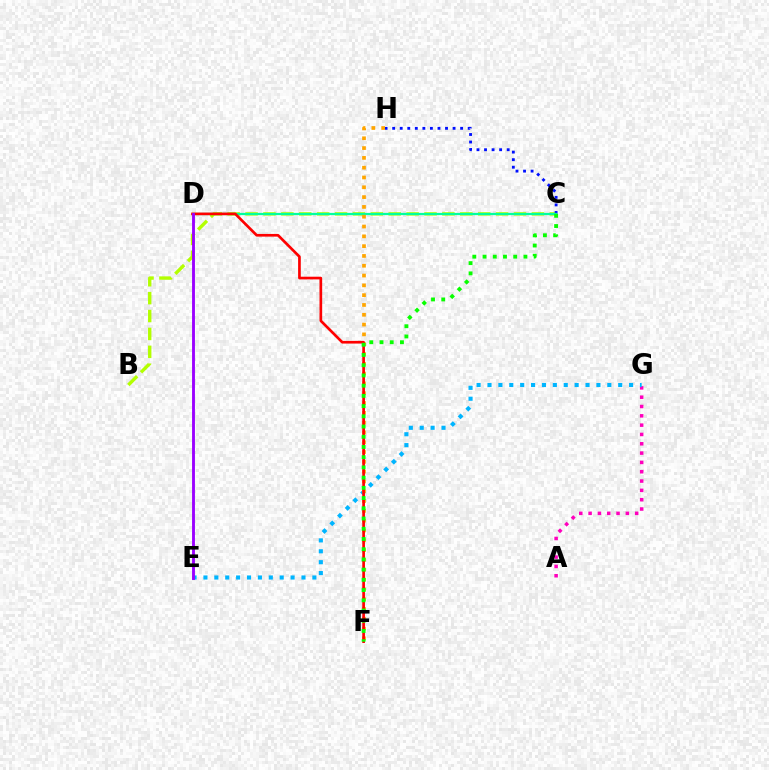{('B', 'C'): [{'color': '#b3ff00', 'line_style': 'dashed', 'thickness': 2.43}], ('C', 'H'): [{'color': '#0010ff', 'line_style': 'dotted', 'thickness': 2.05}], ('C', 'D'): [{'color': '#00ff9d', 'line_style': 'solid', 'thickness': 1.62}], ('A', 'G'): [{'color': '#ff00bd', 'line_style': 'dotted', 'thickness': 2.53}], ('E', 'G'): [{'color': '#00b5ff', 'line_style': 'dotted', 'thickness': 2.96}], ('F', 'H'): [{'color': '#ffa500', 'line_style': 'dotted', 'thickness': 2.66}], ('D', 'F'): [{'color': '#ff0000', 'line_style': 'solid', 'thickness': 1.93}], ('C', 'F'): [{'color': '#08ff00', 'line_style': 'dotted', 'thickness': 2.78}], ('D', 'E'): [{'color': '#9b00ff', 'line_style': 'solid', 'thickness': 2.07}]}